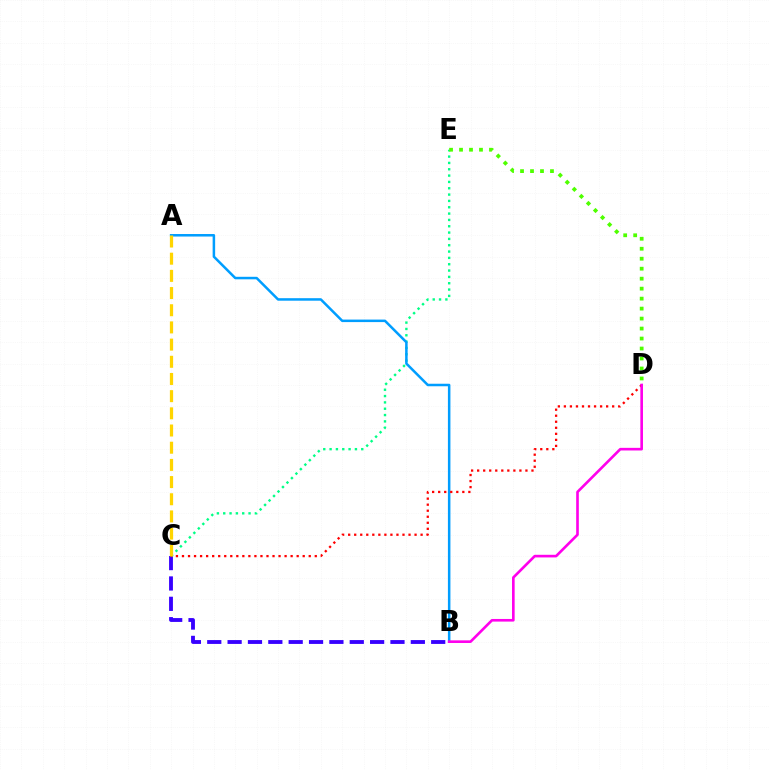{('B', 'C'): [{'color': '#3700ff', 'line_style': 'dashed', 'thickness': 2.77}], ('C', 'E'): [{'color': '#00ff86', 'line_style': 'dotted', 'thickness': 1.72}], ('A', 'B'): [{'color': '#009eff', 'line_style': 'solid', 'thickness': 1.81}], ('C', 'D'): [{'color': '#ff0000', 'line_style': 'dotted', 'thickness': 1.64}], ('D', 'E'): [{'color': '#4fff00', 'line_style': 'dotted', 'thickness': 2.71}], ('B', 'D'): [{'color': '#ff00ed', 'line_style': 'solid', 'thickness': 1.9}], ('A', 'C'): [{'color': '#ffd500', 'line_style': 'dashed', 'thickness': 2.33}]}